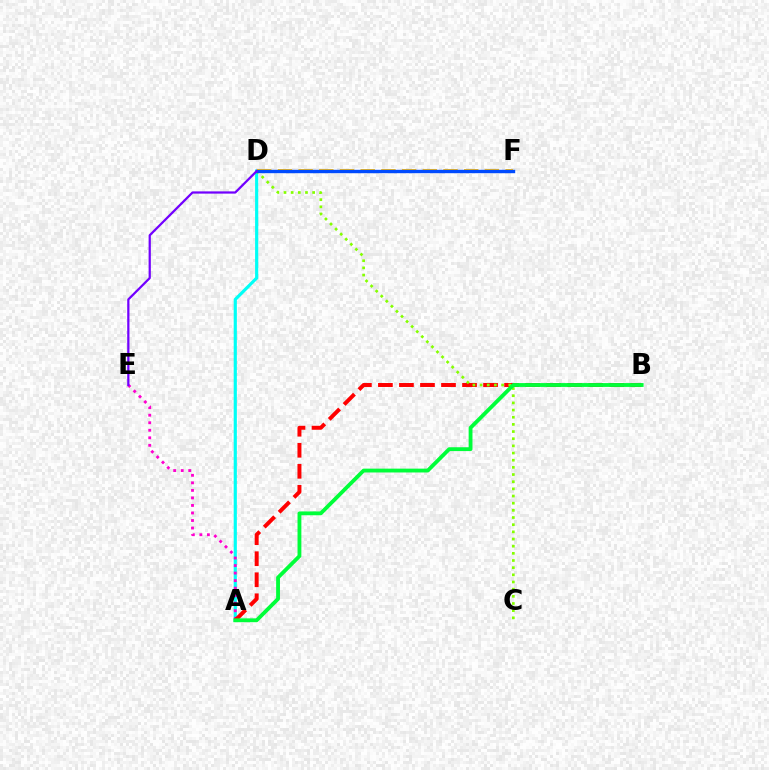{('A', 'D'): [{'color': '#00fff6', 'line_style': 'solid', 'thickness': 2.28}], ('A', 'E'): [{'color': '#ff00cf', 'line_style': 'dotted', 'thickness': 2.05}], ('A', 'B'): [{'color': '#ff0000', 'line_style': 'dashed', 'thickness': 2.86}, {'color': '#00ff39', 'line_style': 'solid', 'thickness': 2.76}], ('C', 'D'): [{'color': '#84ff00', 'line_style': 'dotted', 'thickness': 1.95}], ('D', 'F'): [{'color': '#ffbd00', 'line_style': 'dashed', 'thickness': 2.81}, {'color': '#004bff', 'line_style': 'solid', 'thickness': 2.44}], ('D', 'E'): [{'color': '#7200ff', 'line_style': 'solid', 'thickness': 1.61}]}